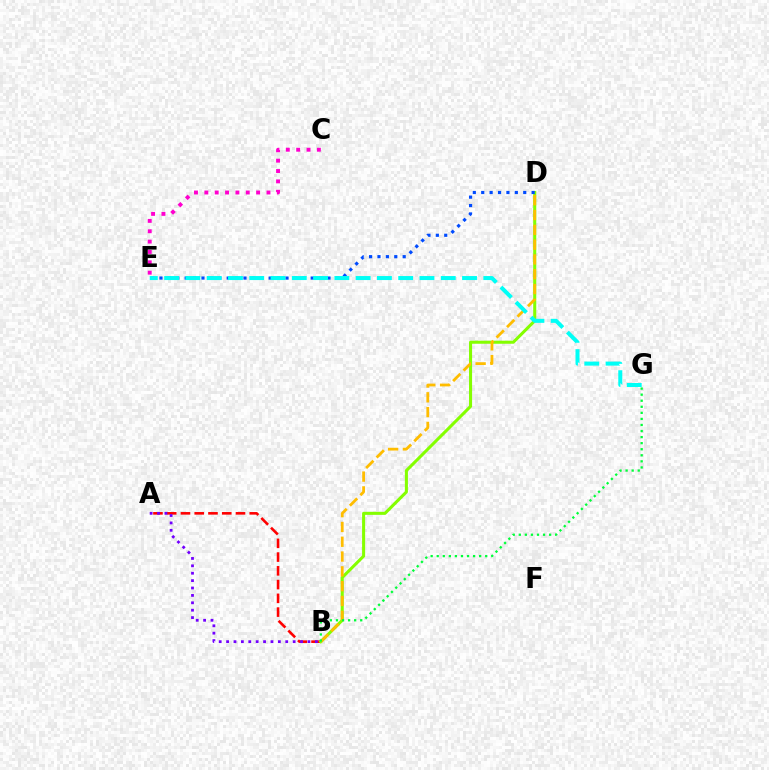{('C', 'E'): [{'color': '#ff00cf', 'line_style': 'dotted', 'thickness': 2.81}], ('A', 'B'): [{'color': '#ff0000', 'line_style': 'dashed', 'thickness': 1.87}, {'color': '#7200ff', 'line_style': 'dotted', 'thickness': 2.01}], ('B', 'D'): [{'color': '#84ff00', 'line_style': 'solid', 'thickness': 2.2}, {'color': '#ffbd00', 'line_style': 'dashed', 'thickness': 2.01}], ('B', 'G'): [{'color': '#00ff39', 'line_style': 'dotted', 'thickness': 1.65}], ('D', 'E'): [{'color': '#004bff', 'line_style': 'dotted', 'thickness': 2.28}], ('E', 'G'): [{'color': '#00fff6', 'line_style': 'dashed', 'thickness': 2.89}]}